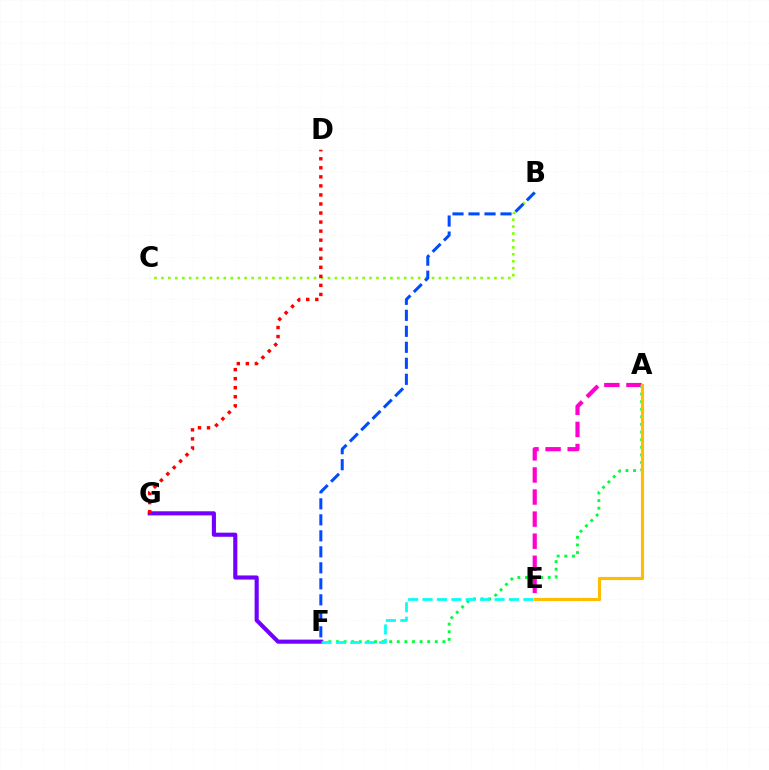{('A', 'E'): [{'color': '#ff00cf', 'line_style': 'dashed', 'thickness': 3.0}, {'color': '#ffbd00', 'line_style': 'solid', 'thickness': 2.27}], ('A', 'F'): [{'color': '#00ff39', 'line_style': 'dotted', 'thickness': 2.07}], ('B', 'C'): [{'color': '#84ff00', 'line_style': 'dotted', 'thickness': 1.89}], ('F', 'G'): [{'color': '#7200ff', 'line_style': 'solid', 'thickness': 2.96}], ('D', 'G'): [{'color': '#ff0000', 'line_style': 'dotted', 'thickness': 2.46}], ('E', 'F'): [{'color': '#00fff6', 'line_style': 'dashed', 'thickness': 1.96}], ('B', 'F'): [{'color': '#004bff', 'line_style': 'dashed', 'thickness': 2.17}]}